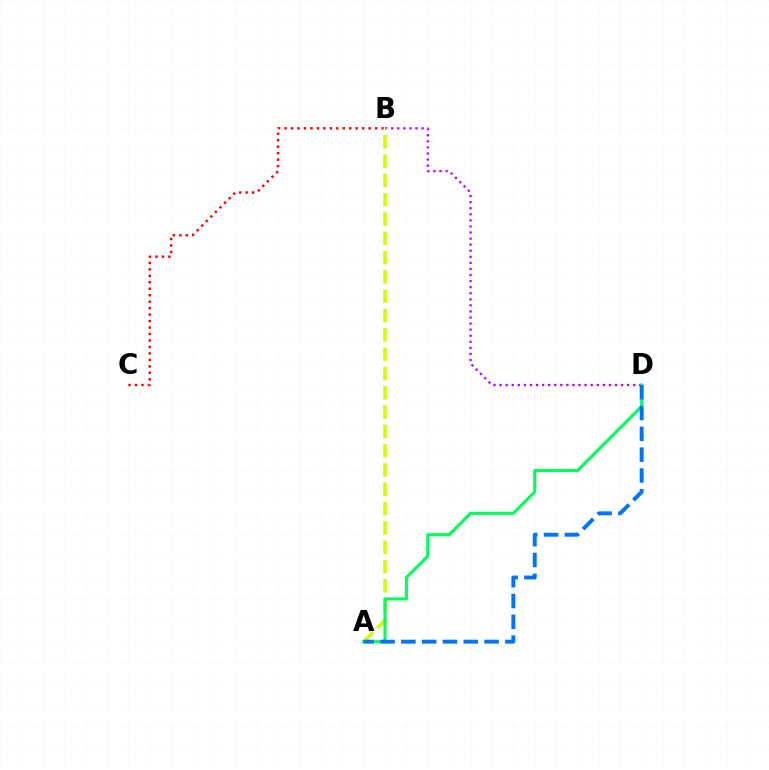{('B', 'C'): [{'color': '#ff0000', 'line_style': 'dotted', 'thickness': 1.76}], ('B', 'D'): [{'color': '#b900ff', 'line_style': 'dotted', 'thickness': 1.65}], ('A', 'B'): [{'color': '#d1ff00', 'line_style': 'dashed', 'thickness': 2.62}], ('A', 'D'): [{'color': '#00ff5c', 'line_style': 'solid', 'thickness': 2.23}, {'color': '#0074ff', 'line_style': 'dashed', 'thickness': 2.83}]}